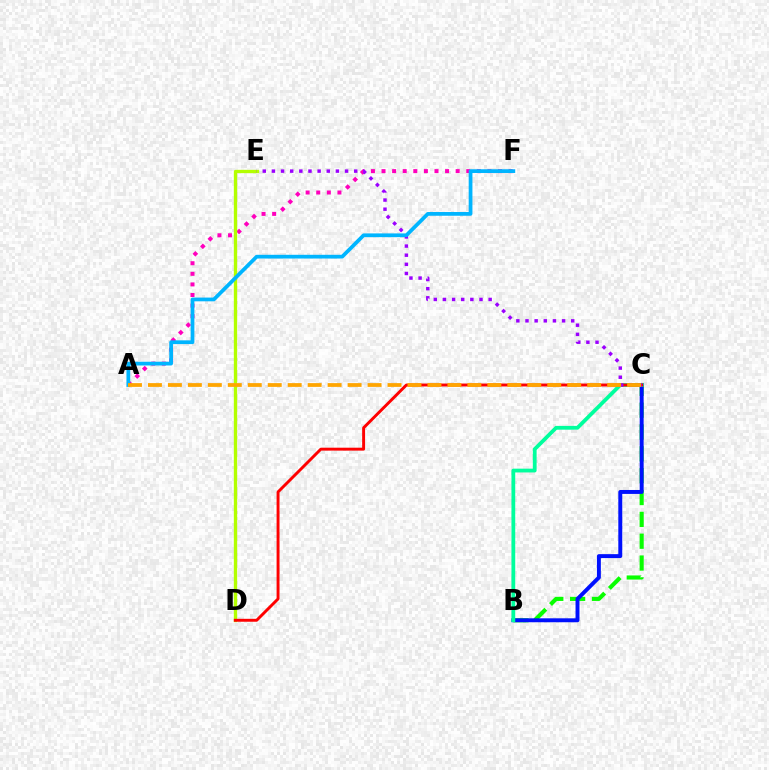{('A', 'F'): [{'color': '#ff00bd', 'line_style': 'dotted', 'thickness': 2.88}, {'color': '#00b5ff', 'line_style': 'solid', 'thickness': 2.7}], ('B', 'C'): [{'color': '#08ff00', 'line_style': 'dashed', 'thickness': 2.97}, {'color': '#0010ff', 'line_style': 'solid', 'thickness': 2.83}, {'color': '#00ff9d', 'line_style': 'solid', 'thickness': 2.73}], ('D', 'E'): [{'color': '#b3ff00', 'line_style': 'solid', 'thickness': 2.4}], ('C', 'D'): [{'color': '#ff0000', 'line_style': 'solid', 'thickness': 2.1}], ('C', 'E'): [{'color': '#9b00ff', 'line_style': 'dotted', 'thickness': 2.48}], ('A', 'C'): [{'color': '#ffa500', 'line_style': 'dashed', 'thickness': 2.71}]}